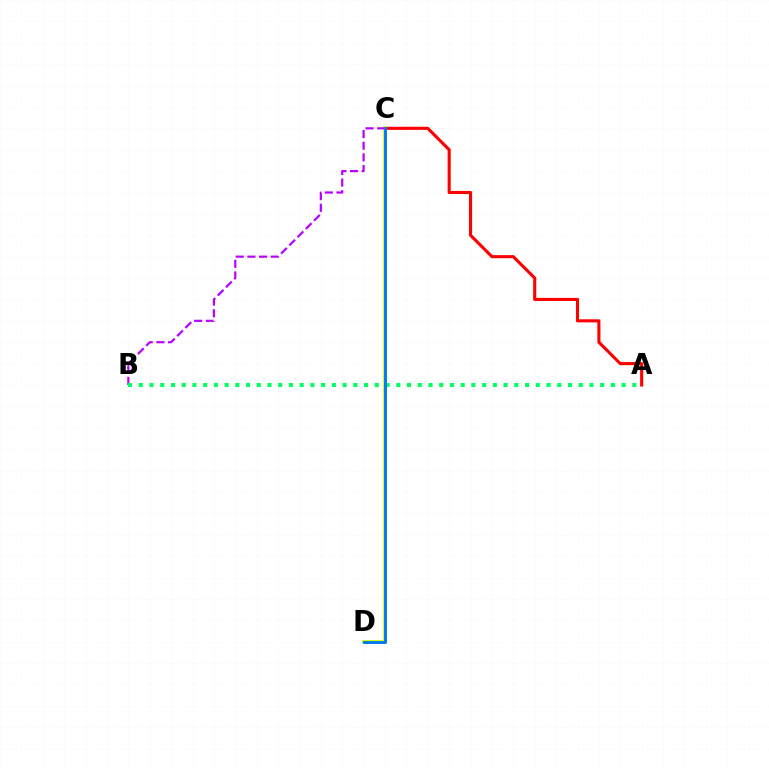{('A', 'C'): [{'color': '#ff0000', 'line_style': 'solid', 'thickness': 2.22}], ('C', 'D'): [{'color': '#d1ff00', 'line_style': 'solid', 'thickness': 2.76}, {'color': '#0074ff', 'line_style': 'solid', 'thickness': 2.05}], ('B', 'C'): [{'color': '#b900ff', 'line_style': 'dashed', 'thickness': 1.58}], ('A', 'B'): [{'color': '#00ff5c', 'line_style': 'dotted', 'thickness': 2.92}]}